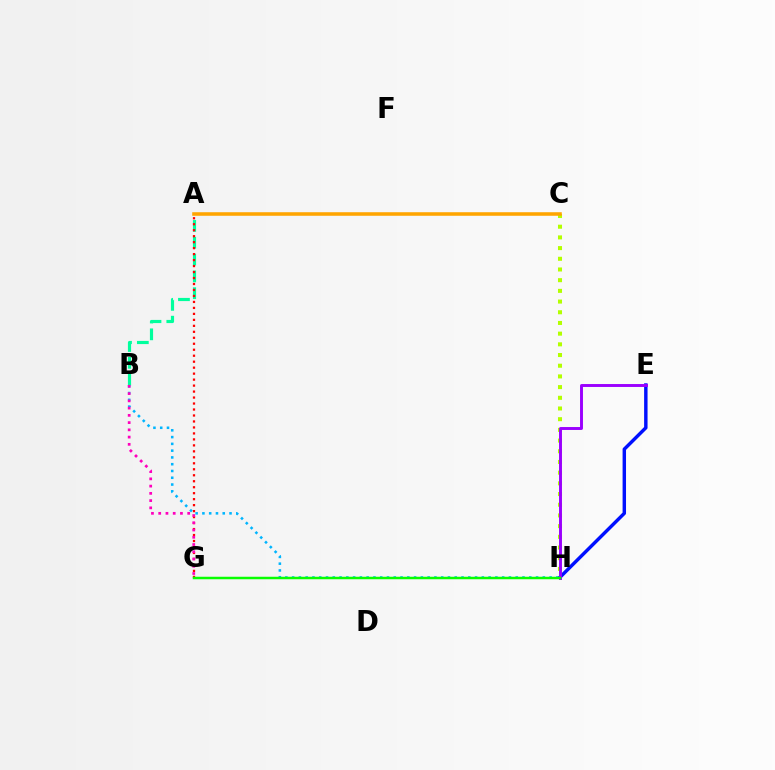{('C', 'H'): [{'color': '#b3ff00', 'line_style': 'dotted', 'thickness': 2.91}], ('A', 'B'): [{'color': '#00ff9d', 'line_style': 'dashed', 'thickness': 2.29}], ('A', 'C'): [{'color': '#ffa500', 'line_style': 'solid', 'thickness': 2.56}], ('B', 'H'): [{'color': '#00b5ff', 'line_style': 'dotted', 'thickness': 1.84}], ('E', 'H'): [{'color': '#0010ff', 'line_style': 'solid', 'thickness': 2.47}, {'color': '#9b00ff', 'line_style': 'solid', 'thickness': 2.1}], ('A', 'G'): [{'color': '#ff0000', 'line_style': 'dotted', 'thickness': 1.62}], ('G', 'H'): [{'color': '#08ff00', 'line_style': 'solid', 'thickness': 1.79}], ('B', 'G'): [{'color': '#ff00bd', 'line_style': 'dotted', 'thickness': 1.97}]}